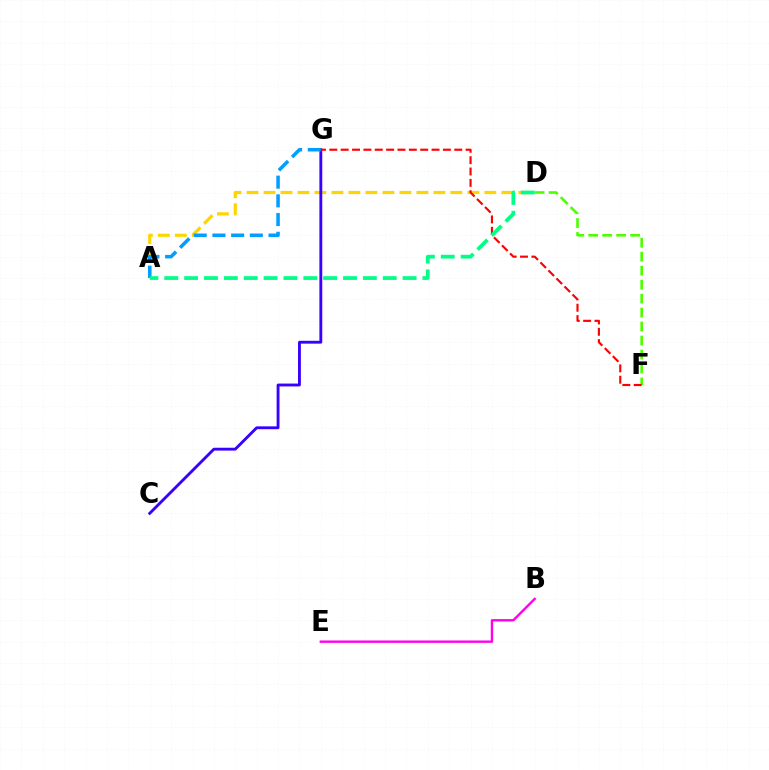{('A', 'D'): [{'color': '#ffd500', 'line_style': 'dashed', 'thickness': 2.31}, {'color': '#00ff86', 'line_style': 'dashed', 'thickness': 2.7}], ('D', 'F'): [{'color': '#4fff00', 'line_style': 'dashed', 'thickness': 1.9}], ('B', 'E'): [{'color': '#ff00ed', 'line_style': 'solid', 'thickness': 1.71}], ('C', 'G'): [{'color': '#3700ff', 'line_style': 'solid', 'thickness': 2.06}], ('A', 'G'): [{'color': '#009eff', 'line_style': 'dashed', 'thickness': 2.54}], ('F', 'G'): [{'color': '#ff0000', 'line_style': 'dashed', 'thickness': 1.54}]}